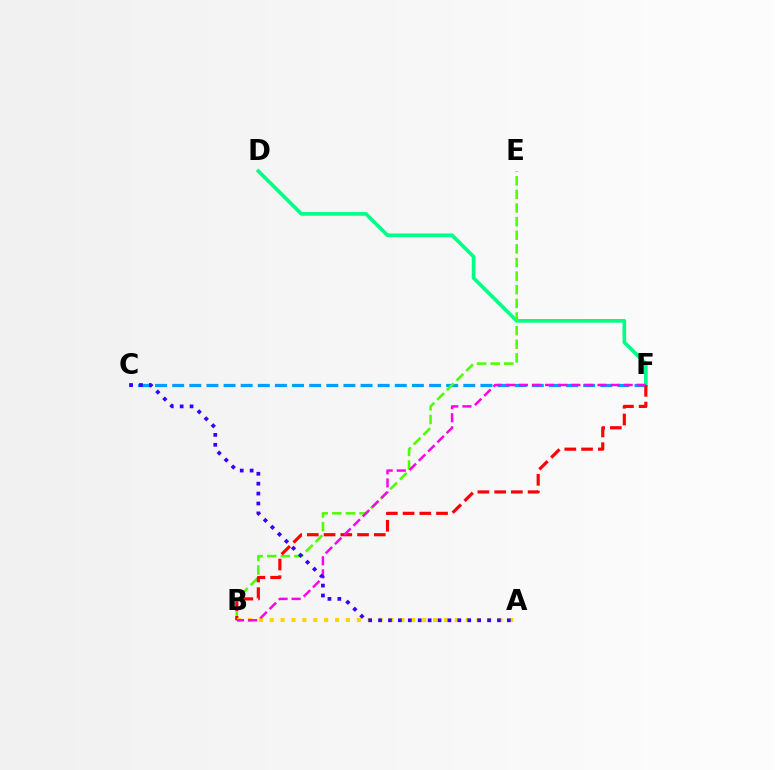{('C', 'F'): [{'color': '#009eff', 'line_style': 'dashed', 'thickness': 2.33}], ('D', 'F'): [{'color': '#00ff86', 'line_style': 'solid', 'thickness': 2.65}], ('B', 'E'): [{'color': '#4fff00', 'line_style': 'dashed', 'thickness': 1.85}], ('B', 'F'): [{'color': '#ff0000', 'line_style': 'dashed', 'thickness': 2.27}, {'color': '#ff00ed', 'line_style': 'dashed', 'thickness': 1.78}], ('A', 'B'): [{'color': '#ffd500', 'line_style': 'dotted', 'thickness': 2.96}], ('A', 'C'): [{'color': '#3700ff', 'line_style': 'dotted', 'thickness': 2.69}]}